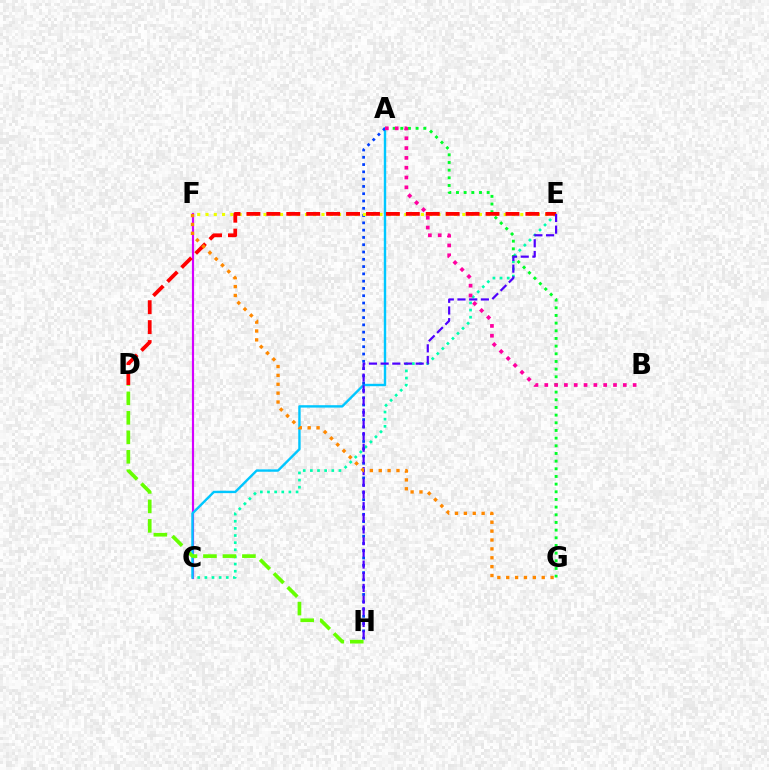{('C', 'F'): [{'color': '#d600ff', 'line_style': 'solid', 'thickness': 1.57}], ('A', 'C'): [{'color': '#00c7ff', 'line_style': 'solid', 'thickness': 1.73}], ('C', 'E'): [{'color': '#00ffaf', 'line_style': 'dotted', 'thickness': 1.94}], ('A', 'H'): [{'color': '#003fff', 'line_style': 'dotted', 'thickness': 1.98}], ('E', 'F'): [{'color': '#eeff00', 'line_style': 'dotted', 'thickness': 2.25}], ('A', 'G'): [{'color': '#00ff27', 'line_style': 'dotted', 'thickness': 2.08}], ('D', 'E'): [{'color': '#ff0000', 'line_style': 'dashed', 'thickness': 2.71}], ('D', 'H'): [{'color': '#66ff00', 'line_style': 'dashed', 'thickness': 2.65}], ('E', 'H'): [{'color': '#4f00ff', 'line_style': 'dashed', 'thickness': 1.59}], ('A', 'B'): [{'color': '#ff00a0', 'line_style': 'dotted', 'thickness': 2.67}], ('F', 'G'): [{'color': '#ff8800', 'line_style': 'dotted', 'thickness': 2.41}]}